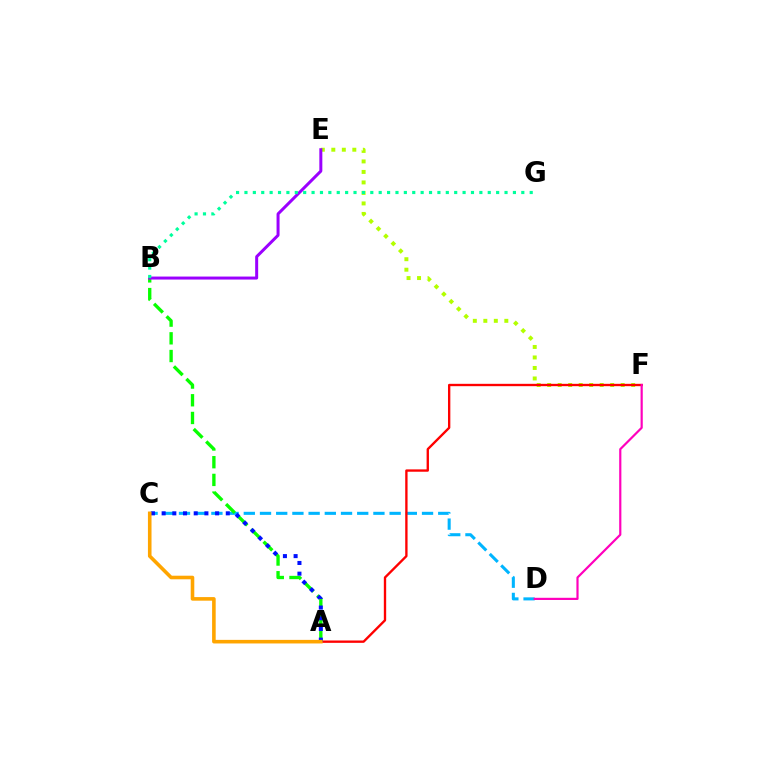{('E', 'F'): [{'color': '#b3ff00', 'line_style': 'dotted', 'thickness': 2.85}], ('C', 'D'): [{'color': '#00b5ff', 'line_style': 'dashed', 'thickness': 2.2}], ('A', 'B'): [{'color': '#08ff00', 'line_style': 'dashed', 'thickness': 2.4}], ('A', 'F'): [{'color': '#ff0000', 'line_style': 'solid', 'thickness': 1.69}], ('B', 'E'): [{'color': '#9b00ff', 'line_style': 'solid', 'thickness': 2.16}], ('A', 'C'): [{'color': '#0010ff', 'line_style': 'dotted', 'thickness': 2.91}, {'color': '#ffa500', 'line_style': 'solid', 'thickness': 2.58}], ('B', 'G'): [{'color': '#00ff9d', 'line_style': 'dotted', 'thickness': 2.28}], ('D', 'F'): [{'color': '#ff00bd', 'line_style': 'solid', 'thickness': 1.58}]}